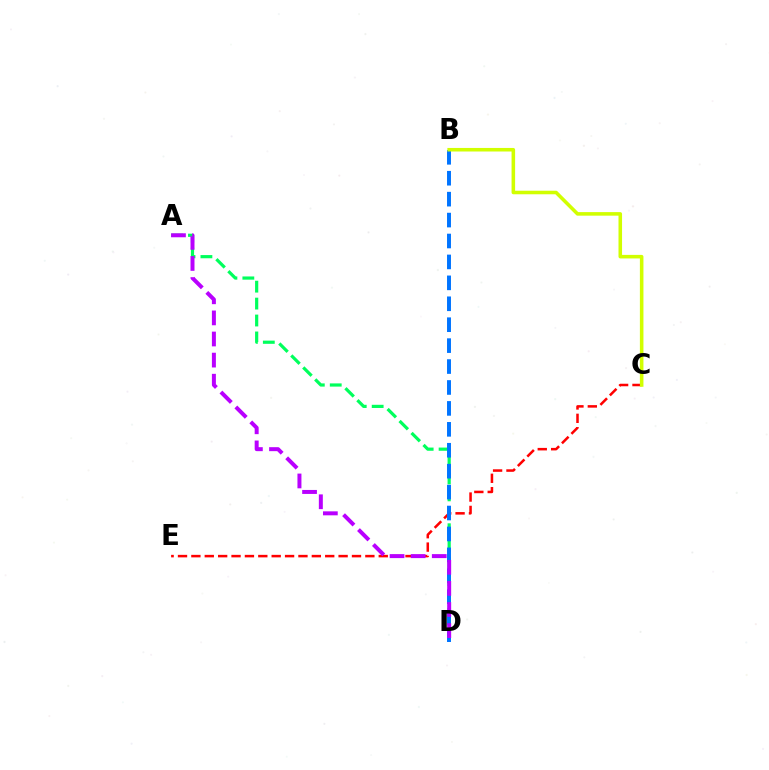{('A', 'D'): [{'color': '#00ff5c', 'line_style': 'dashed', 'thickness': 2.3}, {'color': '#b900ff', 'line_style': 'dashed', 'thickness': 2.87}], ('C', 'E'): [{'color': '#ff0000', 'line_style': 'dashed', 'thickness': 1.82}], ('B', 'D'): [{'color': '#0074ff', 'line_style': 'dashed', 'thickness': 2.84}], ('B', 'C'): [{'color': '#d1ff00', 'line_style': 'solid', 'thickness': 2.56}]}